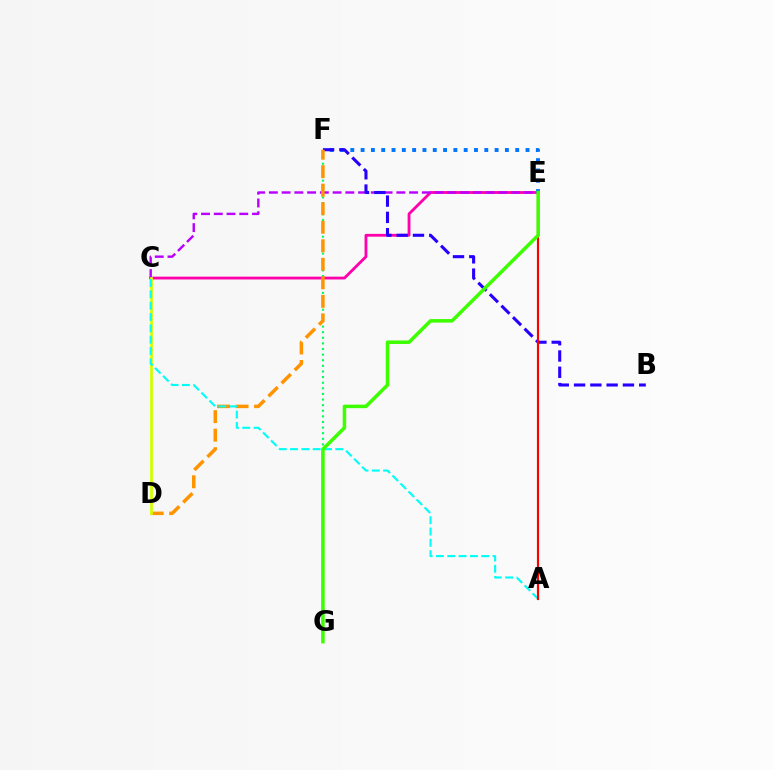{('C', 'E'): [{'color': '#ff00ac', 'line_style': 'solid', 'thickness': 2.03}, {'color': '#b900ff', 'line_style': 'dashed', 'thickness': 1.73}], ('E', 'F'): [{'color': '#0074ff', 'line_style': 'dotted', 'thickness': 2.8}], ('B', 'F'): [{'color': '#2500ff', 'line_style': 'dashed', 'thickness': 2.21}], ('F', 'G'): [{'color': '#00ff5c', 'line_style': 'dotted', 'thickness': 1.53}], ('D', 'F'): [{'color': '#ff9400', 'line_style': 'dashed', 'thickness': 2.52}], ('C', 'D'): [{'color': '#d1ff00', 'line_style': 'solid', 'thickness': 1.97}], ('A', 'C'): [{'color': '#00fff6', 'line_style': 'dashed', 'thickness': 1.54}], ('A', 'E'): [{'color': '#ff0000', 'line_style': 'solid', 'thickness': 1.56}], ('E', 'G'): [{'color': '#3dff00', 'line_style': 'solid', 'thickness': 2.53}]}